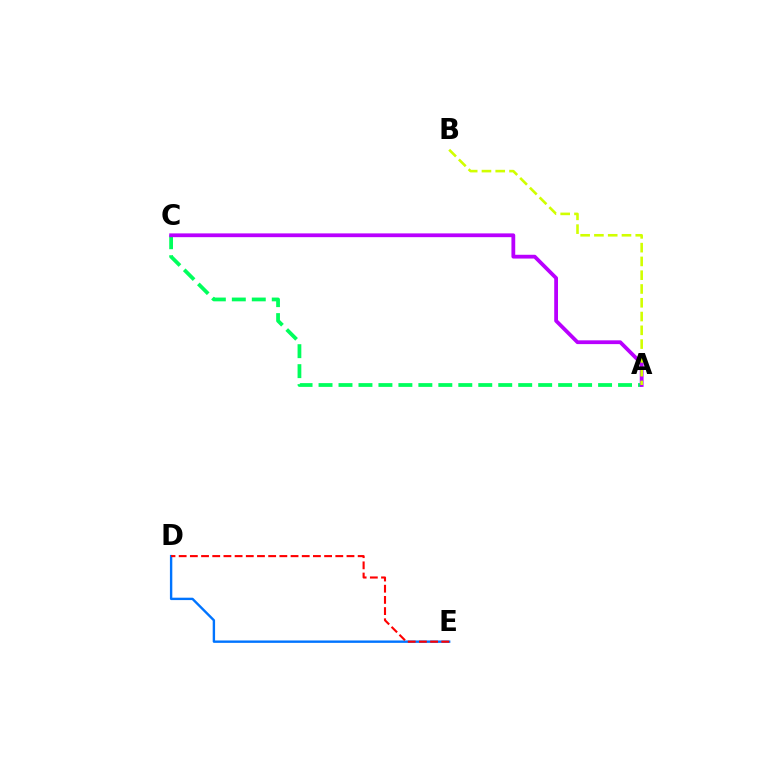{('A', 'C'): [{'color': '#00ff5c', 'line_style': 'dashed', 'thickness': 2.71}, {'color': '#b900ff', 'line_style': 'solid', 'thickness': 2.72}], ('A', 'B'): [{'color': '#d1ff00', 'line_style': 'dashed', 'thickness': 1.87}], ('D', 'E'): [{'color': '#0074ff', 'line_style': 'solid', 'thickness': 1.72}, {'color': '#ff0000', 'line_style': 'dashed', 'thickness': 1.52}]}